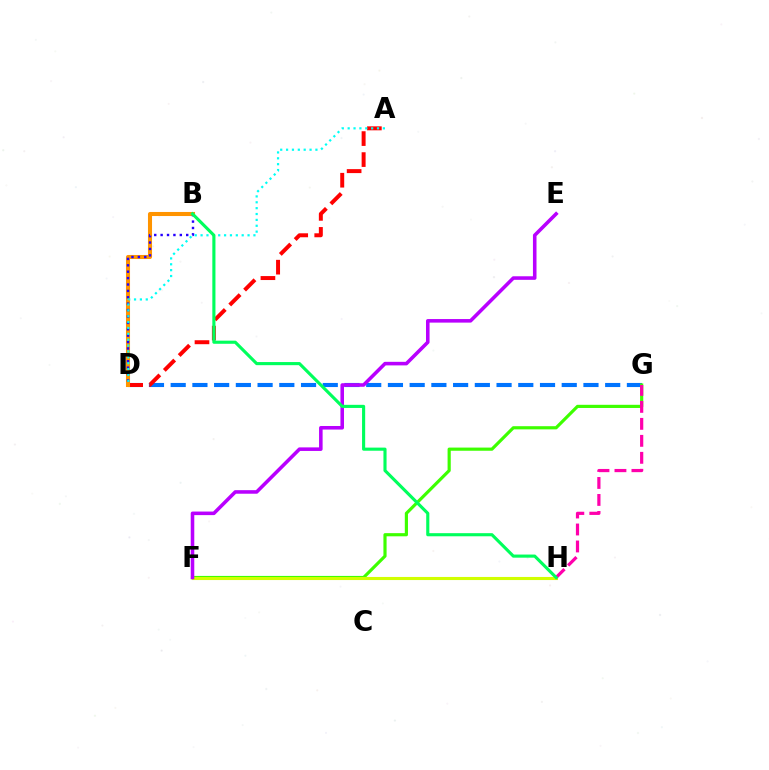{('D', 'G'): [{'color': '#0074ff', 'line_style': 'dashed', 'thickness': 2.95}], ('F', 'G'): [{'color': '#3dff00', 'line_style': 'solid', 'thickness': 2.28}], ('F', 'H'): [{'color': '#d1ff00', 'line_style': 'solid', 'thickness': 2.23}], ('A', 'D'): [{'color': '#ff0000', 'line_style': 'dashed', 'thickness': 2.85}, {'color': '#00fff6', 'line_style': 'dotted', 'thickness': 1.6}], ('B', 'D'): [{'color': '#ff9400', 'line_style': 'solid', 'thickness': 2.92}, {'color': '#2500ff', 'line_style': 'dotted', 'thickness': 1.74}], ('E', 'F'): [{'color': '#b900ff', 'line_style': 'solid', 'thickness': 2.57}], ('G', 'H'): [{'color': '#ff00ac', 'line_style': 'dashed', 'thickness': 2.31}], ('B', 'H'): [{'color': '#00ff5c', 'line_style': 'solid', 'thickness': 2.25}]}